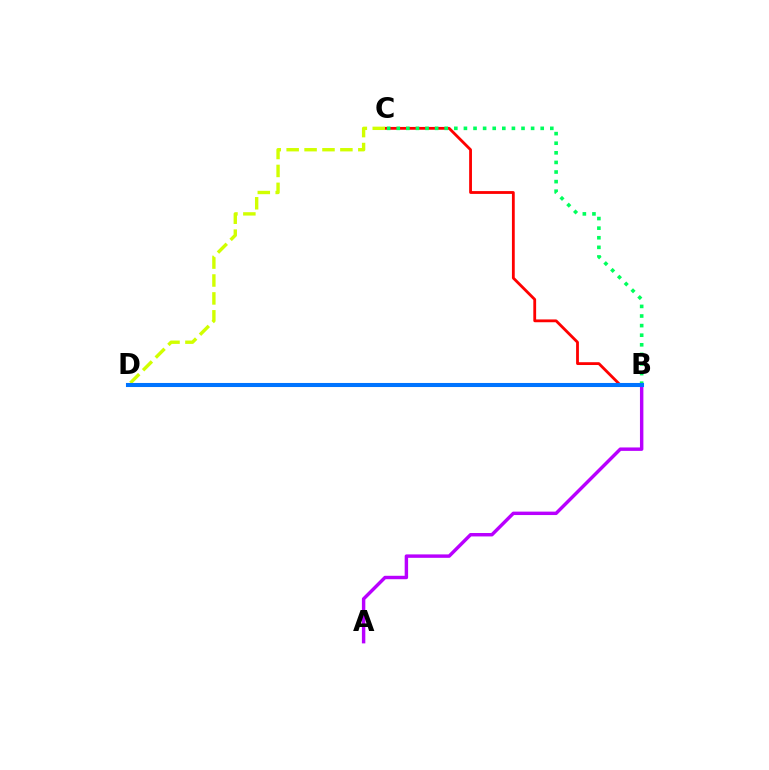{('B', 'C'): [{'color': '#ff0000', 'line_style': 'solid', 'thickness': 2.02}, {'color': '#00ff5c', 'line_style': 'dotted', 'thickness': 2.61}], ('C', 'D'): [{'color': '#d1ff00', 'line_style': 'dashed', 'thickness': 2.43}], ('A', 'B'): [{'color': '#b900ff', 'line_style': 'solid', 'thickness': 2.47}], ('B', 'D'): [{'color': '#0074ff', 'line_style': 'solid', 'thickness': 2.93}]}